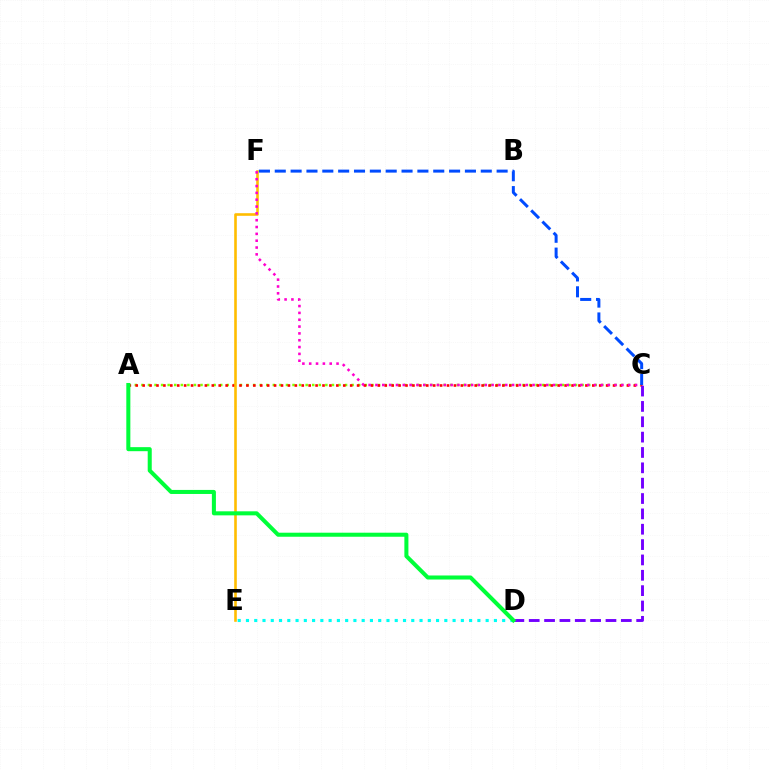{('A', 'C'): [{'color': '#84ff00', 'line_style': 'dotted', 'thickness': 1.79}, {'color': '#ff0000', 'line_style': 'dotted', 'thickness': 1.88}], ('D', 'E'): [{'color': '#00fff6', 'line_style': 'dotted', 'thickness': 2.25}], ('E', 'F'): [{'color': '#ffbd00', 'line_style': 'solid', 'thickness': 1.88}], ('C', 'D'): [{'color': '#7200ff', 'line_style': 'dashed', 'thickness': 2.09}], ('C', 'F'): [{'color': '#ff00cf', 'line_style': 'dotted', 'thickness': 1.86}, {'color': '#004bff', 'line_style': 'dashed', 'thickness': 2.15}], ('A', 'D'): [{'color': '#00ff39', 'line_style': 'solid', 'thickness': 2.91}]}